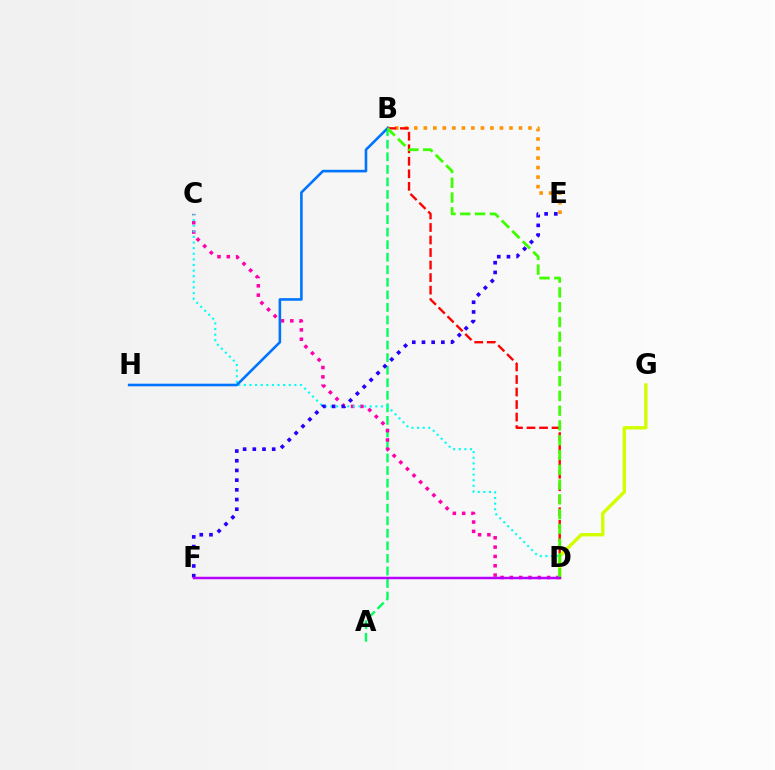{('A', 'B'): [{'color': '#00ff5c', 'line_style': 'dashed', 'thickness': 1.7}], ('B', 'E'): [{'color': '#ff9400', 'line_style': 'dotted', 'thickness': 2.59}], ('B', 'D'): [{'color': '#ff0000', 'line_style': 'dashed', 'thickness': 1.7}, {'color': '#3dff00', 'line_style': 'dashed', 'thickness': 2.01}], ('C', 'D'): [{'color': '#ff00ac', 'line_style': 'dotted', 'thickness': 2.53}, {'color': '#00fff6', 'line_style': 'dotted', 'thickness': 1.53}], ('D', 'G'): [{'color': '#d1ff00', 'line_style': 'solid', 'thickness': 2.45}], ('B', 'H'): [{'color': '#0074ff', 'line_style': 'solid', 'thickness': 1.87}], ('E', 'F'): [{'color': '#2500ff', 'line_style': 'dotted', 'thickness': 2.63}], ('D', 'F'): [{'color': '#b900ff', 'line_style': 'solid', 'thickness': 1.79}]}